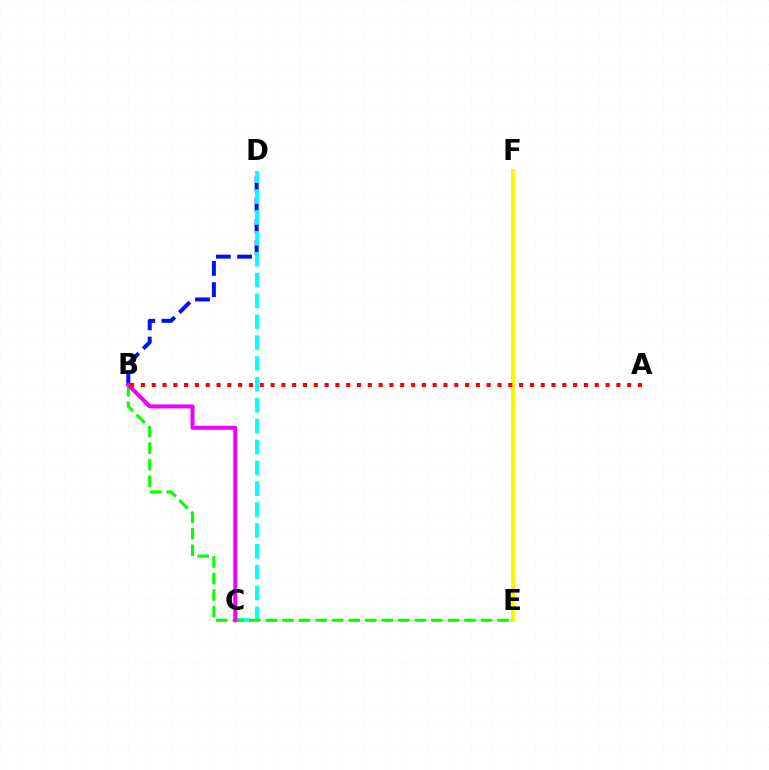{('B', 'D'): [{'color': '#0010ff', 'line_style': 'dashed', 'thickness': 2.88}], ('E', 'F'): [{'color': '#fcf500', 'line_style': 'solid', 'thickness': 2.77}], ('C', 'D'): [{'color': '#00fff6', 'line_style': 'dashed', 'thickness': 2.83}], ('B', 'E'): [{'color': '#08ff00', 'line_style': 'dashed', 'thickness': 2.25}], ('B', 'C'): [{'color': '#ee00ff', 'line_style': 'solid', 'thickness': 2.88}], ('A', 'B'): [{'color': '#ff0000', 'line_style': 'dotted', 'thickness': 2.94}]}